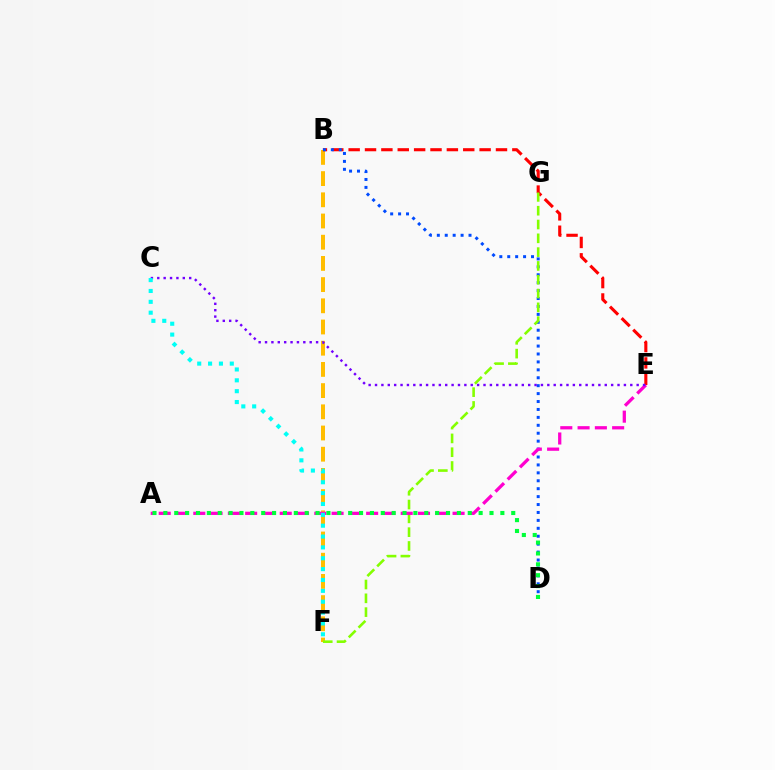{('B', 'F'): [{'color': '#ffbd00', 'line_style': 'dashed', 'thickness': 2.88}], ('B', 'E'): [{'color': '#ff0000', 'line_style': 'dashed', 'thickness': 2.22}], ('B', 'D'): [{'color': '#004bff', 'line_style': 'dotted', 'thickness': 2.15}], ('F', 'G'): [{'color': '#84ff00', 'line_style': 'dashed', 'thickness': 1.88}], ('A', 'E'): [{'color': '#ff00cf', 'line_style': 'dashed', 'thickness': 2.35}], ('C', 'E'): [{'color': '#7200ff', 'line_style': 'dotted', 'thickness': 1.73}], ('C', 'F'): [{'color': '#00fff6', 'line_style': 'dotted', 'thickness': 2.95}], ('A', 'D'): [{'color': '#00ff39', 'line_style': 'dotted', 'thickness': 2.95}]}